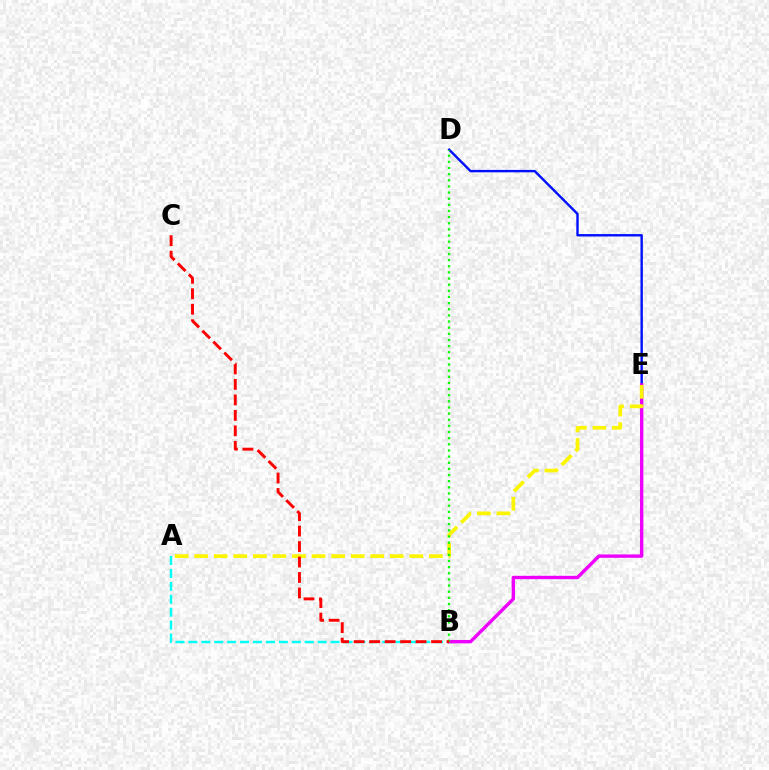{('D', 'E'): [{'color': '#0010ff', 'line_style': 'solid', 'thickness': 1.73}], ('B', 'E'): [{'color': '#ee00ff', 'line_style': 'solid', 'thickness': 2.44}], ('A', 'B'): [{'color': '#00fff6', 'line_style': 'dashed', 'thickness': 1.76}], ('A', 'E'): [{'color': '#fcf500', 'line_style': 'dashed', 'thickness': 2.66}], ('B', 'D'): [{'color': '#08ff00', 'line_style': 'dotted', 'thickness': 1.67}], ('B', 'C'): [{'color': '#ff0000', 'line_style': 'dashed', 'thickness': 2.1}]}